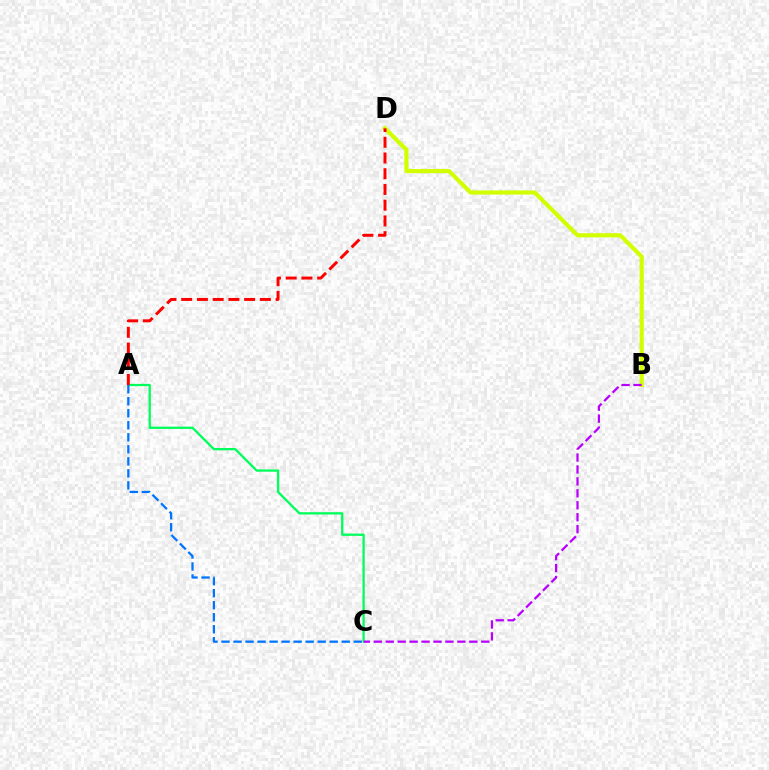{('B', 'D'): [{'color': '#d1ff00', 'line_style': 'solid', 'thickness': 2.99}], ('A', 'C'): [{'color': '#00ff5c', 'line_style': 'solid', 'thickness': 1.65}, {'color': '#0074ff', 'line_style': 'dashed', 'thickness': 1.63}], ('B', 'C'): [{'color': '#b900ff', 'line_style': 'dashed', 'thickness': 1.62}], ('A', 'D'): [{'color': '#ff0000', 'line_style': 'dashed', 'thickness': 2.14}]}